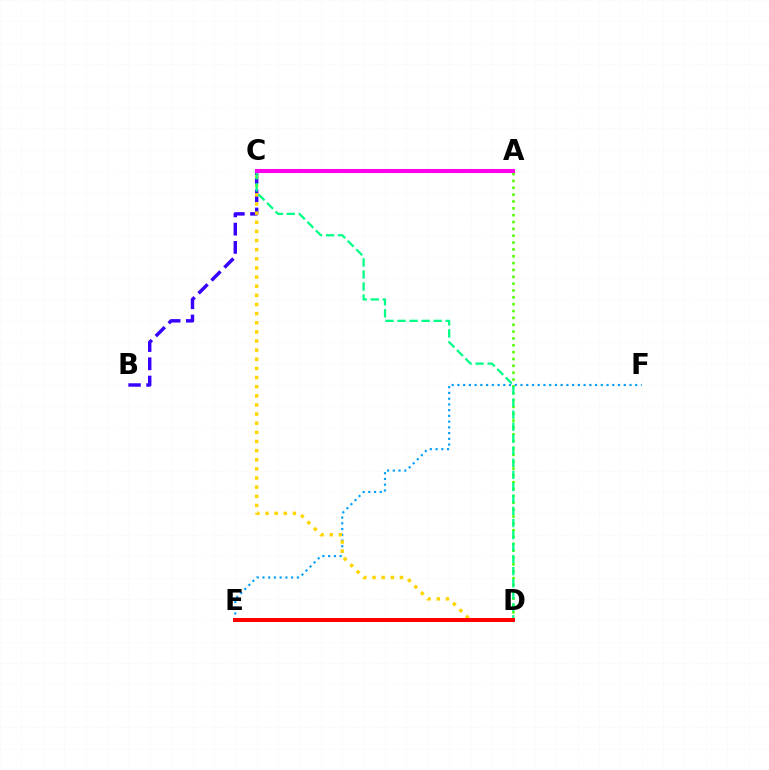{('B', 'C'): [{'color': '#3700ff', 'line_style': 'dashed', 'thickness': 2.48}], ('E', 'F'): [{'color': '#009eff', 'line_style': 'dotted', 'thickness': 1.56}], ('A', 'D'): [{'color': '#4fff00', 'line_style': 'dotted', 'thickness': 1.86}], ('C', 'D'): [{'color': '#ffd500', 'line_style': 'dotted', 'thickness': 2.48}, {'color': '#00ff86', 'line_style': 'dashed', 'thickness': 1.64}], ('A', 'C'): [{'color': '#ff00ed', 'line_style': 'solid', 'thickness': 2.93}], ('D', 'E'): [{'color': '#ff0000', 'line_style': 'solid', 'thickness': 2.88}]}